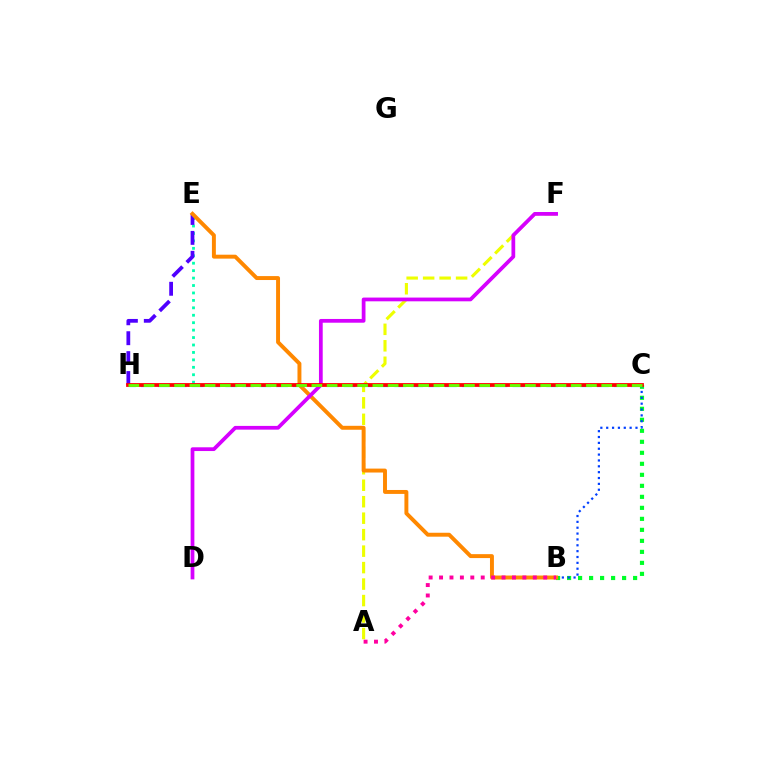{('B', 'C'): [{'color': '#00ff27', 'line_style': 'dotted', 'thickness': 2.99}, {'color': '#003fff', 'line_style': 'dotted', 'thickness': 1.59}], ('E', 'H'): [{'color': '#00ffaf', 'line_style': 'dotted', 'thickness': 2.02}, {'color': '#4f00ff', 'line_style': 'dashed', 'thickness': 2.71}], ('A', 'F'): [{'color': '#eeff00', 'line_style': 'dashed', 'thickness': 2.24}], ('B', 'E'): [{'color': '#ff8800', 'line_style': 'solid', 'thickness': 2.83}], ('C', 'H'): [{'color': '#00c7ff', 'line_style': 'dashed', 'thickness': 2.29}, {'color': '#ff0000', 'line_style': 'solid', 'thickness': 2.73}, {'color': '#66ff00', 'line_style': 'dashed', 'thickness': 2.07}], ('A', 'B'): [{'color': '#ff00a0', 'line_style': 'dotted', 'thickness': 2.83}], ('D', 'F'): [{'color': '#d600ff', 'line_style': 'solid', 'thickness': 2.7}]}